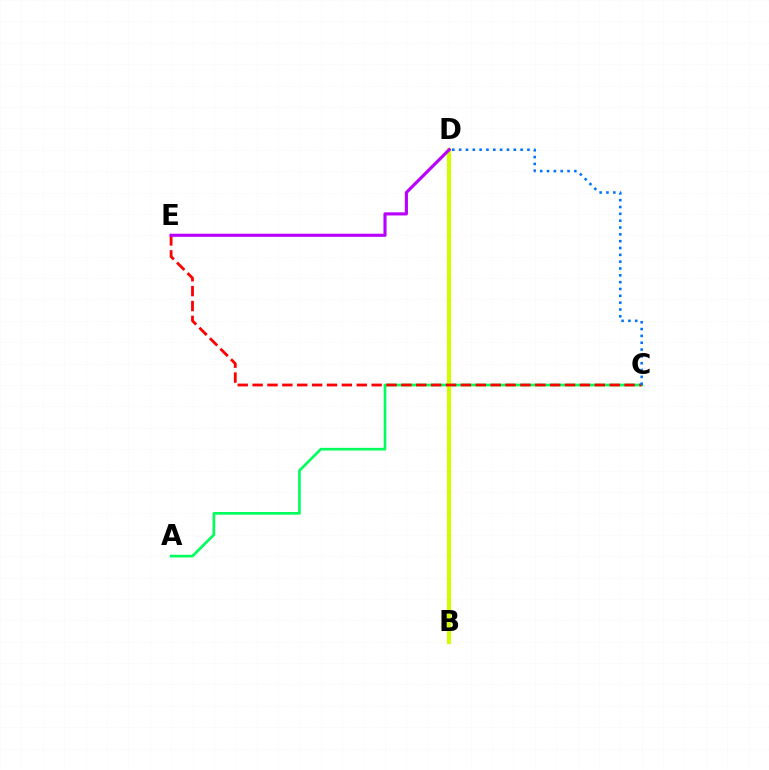{('A', 'C'): [{'color': '#00ff5c', 'line_style': 'solid', 'thickness': 1.93}], ('B', 'D'): [{'color': '#d1ff00', 'line_style': 'solid', 'thickness': 2.99}], ('C', 'E'): [{'color': '#ff0000', 'line_style': 'dashed', 'thickness': 2.02}], ('C', 'D'): [{'color': '#0074ff', 'line_style': 'dotted', 'thickness': 1.86}], ('D', 'E'): [{'color': '#b900ff', 'line_style': 'solid', 'thickness': 2.24}]}